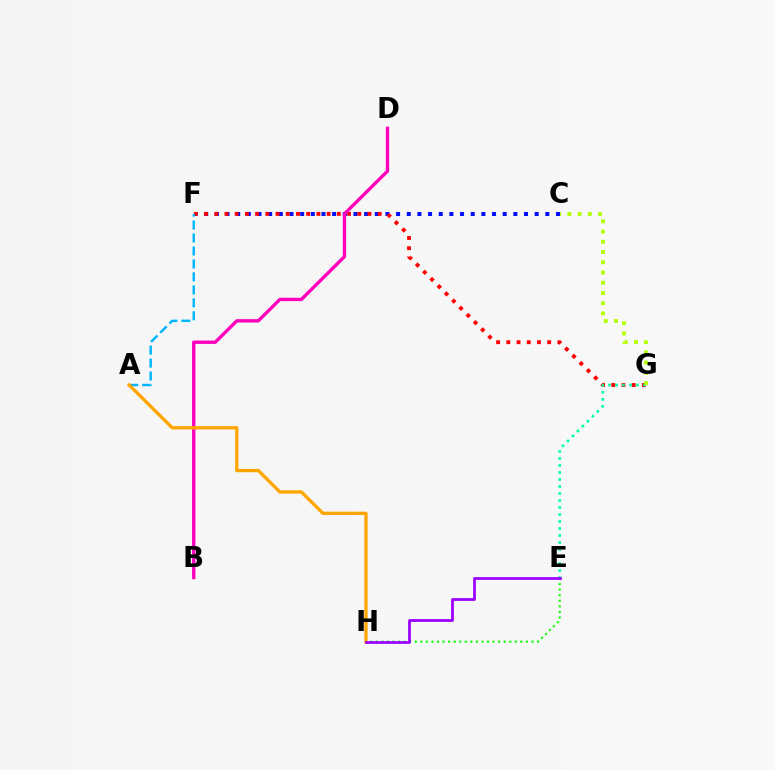{('C', 'F'): [{'color': '#0010ff', 'line_style': 'dotted', 'thickness': 2.9}], ('E', 'H'): [{'color': '#08ff00', 'line_style': 'dotted', 'thickness': 1.51}, {'color': '#9b00ff', 'line_style': 'solid', 'thickness': 2.0}], ('F', 'G'): [{'color': '#ff0000', 'line_style': 'dotted', 'thickness': 2.78}], ('B', 'D'): [{'color': '#ff00bd', 'line_style': 'solid', 'thickness': 2.43}], ('E', 'G'): [{'color': '#00ff9d', 'line_style': 'dotted', 'thickness': 1.9}], ('A', 'F'): [{'color': '#00b5ff', 'line_style': 'dashed', 'thickness': 1.76}], ('A', 'H'): [{'color': '#ffa500', 'line_style': 'solid', 'thickness': 2.38}], ('C', 'G'): [{'color': '#b3ff00', 'line_style': 'dotted', 'thickness': 2.78}]}